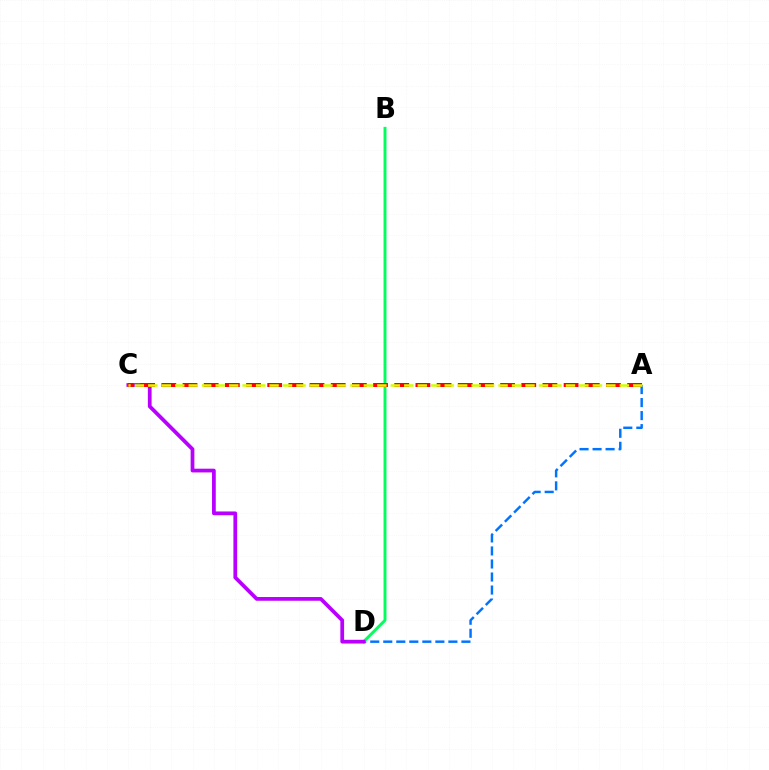{('A', 'D'): [{'color': '#0074ff', 'line_style': 'dashed', 'thickness': 1.77}], ('B', 'D'): [{'color': '#00ff5c', 'line_style': 'solid', 'thickness': 2.1}], ('C', 'D'): [{'color': '#b900ff', 'line_style': 'solid', 'thickness': 2.69}], ('A', 'C'): [{'color': '#ff0000', 'line_style': 'dashed', 'thickness': 2.88}, {'color': '#d1ff00', 'line_style': 'dashed', 'thickness': 1.83}]}